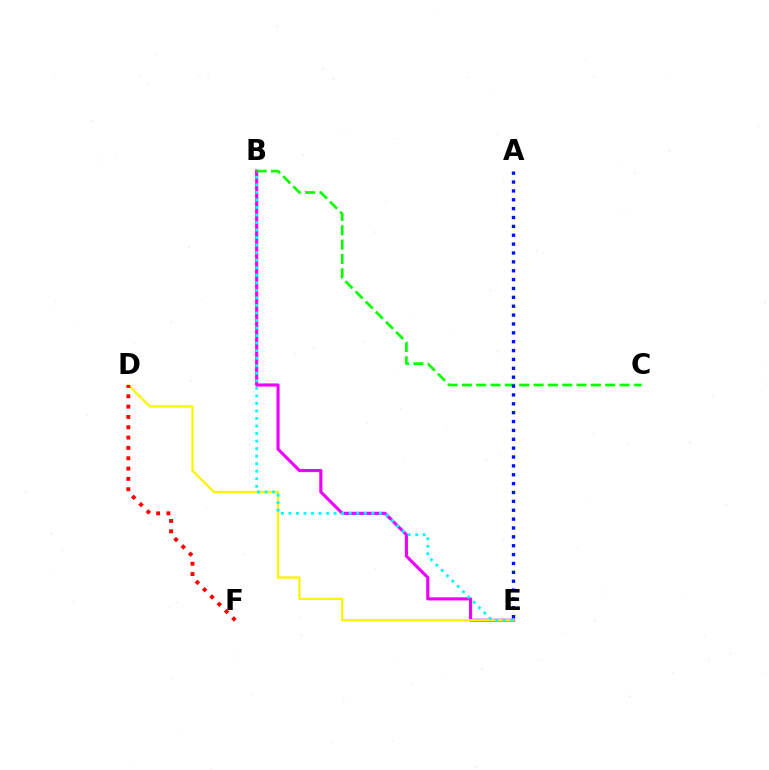{('B', 'E'): [{'color': '#ee00ff', 'line_style': 'solid', 'thickness': 2.25}, {'color': '#00fff6', 'line_style': 'dotted', 'thickness': 2.05}], ('D', 'E'): [{'color': '#fcf500', 'line_style': 'solid', 'thickness': 1.66}], ('D', 'F'): [{'color': '#ff0000', 'line_style': 'dotted', 'thickness': 2.81}], ('B', 'C'): [{'color': '#08ff00', 'line_style': 'dashed', 'thickness': 1.95}], ('A', 'E'): [{'color': '#0010ff', 'line_style': 'dotted', 'thickness': 2.41}]}